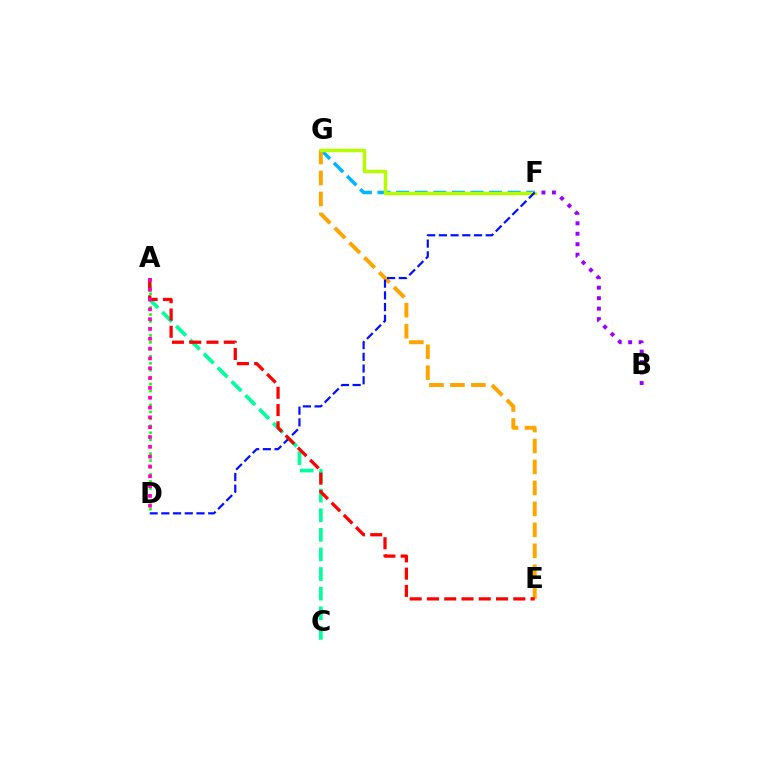{('F', 'G'): [{'color': '#00b5ff', 'line_style': 'dashed', 'thickness': 2.53}, {'color': '#b3ff00', 'line_style': 'solid', 'thickness': 2.49}], ('A', 'D'): [{'color': '#08ff00', 'line_style': 'dotted', 'thickness': 1.89}, {'color': '#ff00bd', 'line_style': 'dotted', 'thickness': 2.67}], ('A', 'C'): [{'color': '#00ff9d', 'line_style': 'dashed', 'thickness': 2.66}], ('E', 'G'): [{'color': '#ffa500', 'line_style': 'dashed', 'thickness': 2.85}], ('D', 'F'): [{'color': '#0010ff', 'line_style': 'dashed', 'thickness': 1.59}], ('A', 'E'): [{'color': '#ff0000', 'line_style': 'dashed', 'thickness': 2.35}], ('B', 'F'): [{'color': '#9b00ff', 'line_style': 'dotted', 'thickness': 2.84}]}